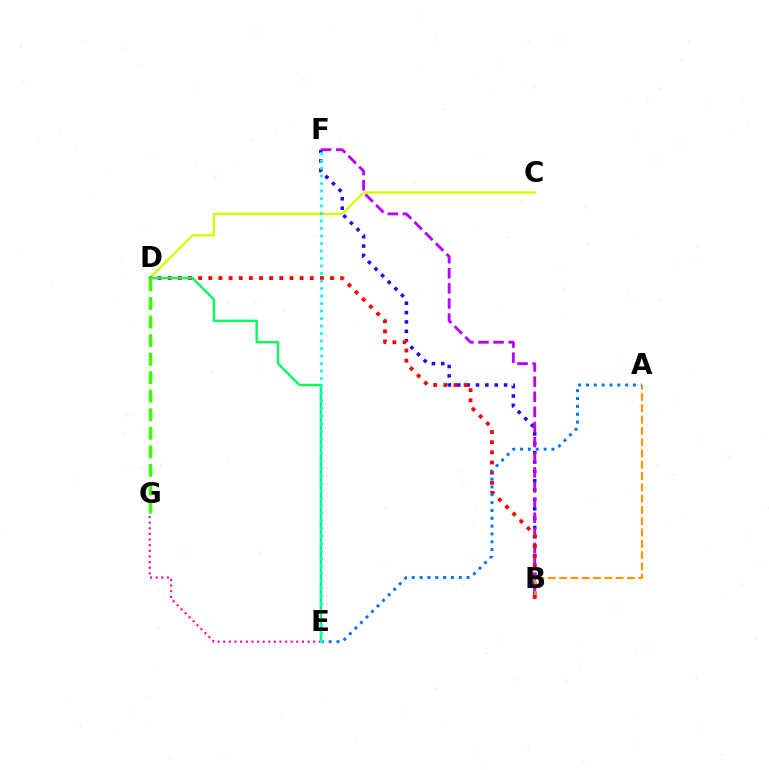{('B', 'F'): [{'color': '#2500ff', 'line_style': 'dotted', 'thickness': 2.54}, {'color': '#b900ff', 'line_style': 'dashed', 'thickness': 2.05}], ('A', 'B'): [{'color': '#ff9400', 'line_style': 'dashed', 'thickness': 1.54}], ('C', 'D'): [{'color': '#d1ff00', 'line_style': 'solid', 'thickness': 1.71}], ('B', 'D'): [{'color': '#ff0000', 'line_style': 'dotted', 'thickness': 2.76}], ('A', 'E'): [{'color': '#0074ff', 'line_style': 'dotted', 'thickness': 2.13}], ('E', 'G'): [{'color': '#ff00ac', 'line_style': 'dotted', 'thickness': 1.53}], ('D', 'E'): [{'color': '#00ff5c', 'line_style': 'solid', 'thickness': 1.72}], ('E', 'F'): [{'color': '#00fff6', 'line_style': 'dotted', 'thickness': 2.04}], ('D', 'G'): [{'color': '#3dff00', 'line_style': 'dashed', 'thickness': 2.52}]}